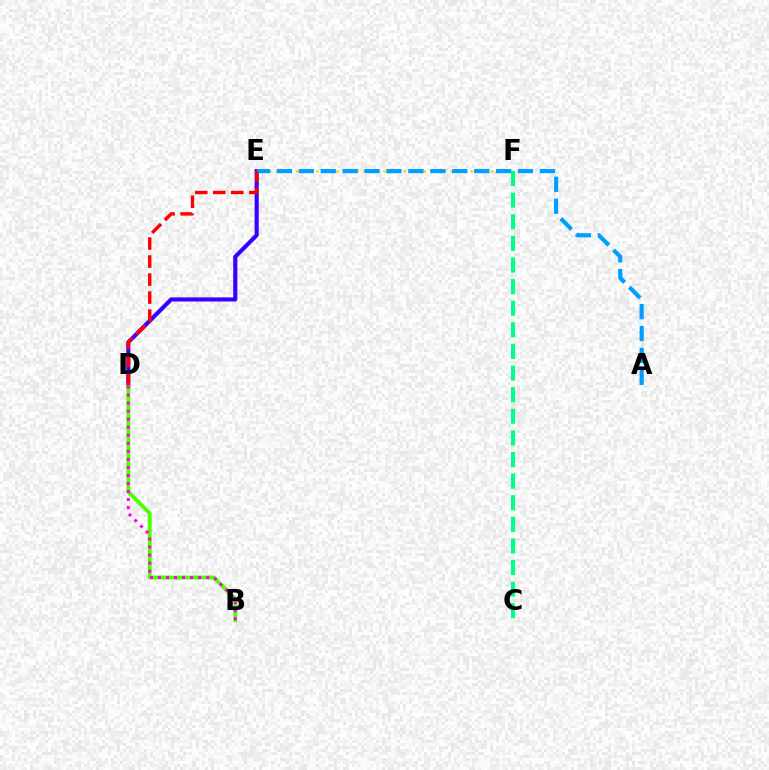{('E', 'F'): [{'color': '#ffd500', 'line_style': 'dotted', 'thickness': 1.83}], ('D', 'E'): [{'color': '#3700ff', 'line_style': 'solid', 'thickness': 2.97}, {'color': '#ff0000', 'line_style': 'dashed', 'thickness': 2.45}], ('B', 'D'): [{'color': '#4fff00', 'line_style': 'solid', 'thickness': 2.78}, {'color': '#ff00ed', 'line_style': 'dotted', 'thickness': 2.18}], ('A', 'E'): [{'color': '#009eff', 'line_style': 'dashed', 'thickness': 2.98}], ('C', 'F'): [{'color': '#00ff86', 'line_style': 'dashed', 'thickness': 2.94}]}